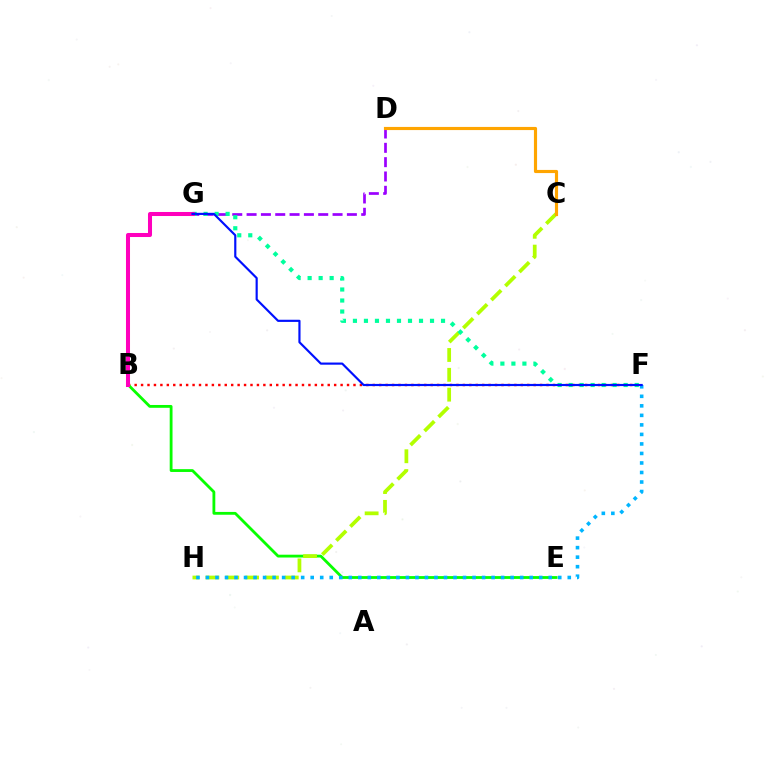{('B', 'F'): [{'color': '#ff0000', 'line_style': 'dotted', 'thickness': 1.75}], ('D', 'G'): [{'color': '#9b00ff', 'line_style': 'dashed', 'thickness': 1.95}], ('B', 'E'): [{'color': '#08ff00', 'line_style': 'solid', 'thickness': 2.03}], ('C', 'H'): [{'color': '#b3ff00', 'line_style': 'dashed', 'thickness': 2.69}], ('C', 'D'): [{'color': '#ffa500', 'line_style': 'solid', 'thickness': 2.27}], ('F', 'H'): [{'color': '#00b5ff', 'line_style': 'dotted', 'thickness': 2.59}], ('F', 'G'): [{'color': '#00ff9d', 'line_style': 'dotted', 'thickness': 2.99}, {'color': '#0010ff', 'line_style': 'solid', 'thickness': 1.56}], ('B', 'G'): [{'color': '#ff00bd', 'line_style': 'solid', 'thickness': 2.9}]}